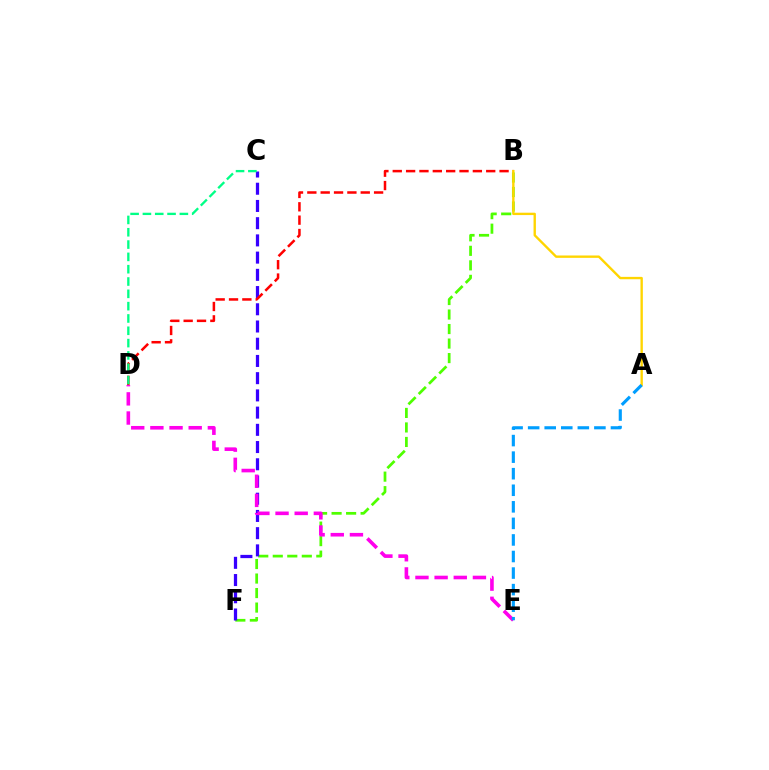{('B', 'F'): [{'color': '#4fff00', 'line_style': 'dashed', 'thickness': 1.97}], ('C', 'F'): [{'color': '#3700ff', 'line_style': 'dashed', 'thickness': 2.34}], ('B', 'D'): [{'color': '#ff0000', 'line_style': 'dashed', 'thickness': 1.81}], ('C', 'D'): [{'color': '#00ff86', 'line_style': 'dashed', 'thickness': 1.67}], ('A', 'B'): [{'color': '#ffd500', 'line_style': 'solid', 'thickness': 1.71}], ('D', 'E'): [{'color': '#ff00ed', 'line_style': 'dashed', 'thickness': 2.6}], ('A', 'E'): [{'color': '#009eff', 'line_style': 'dashed', 'thickness': 2.25}]}